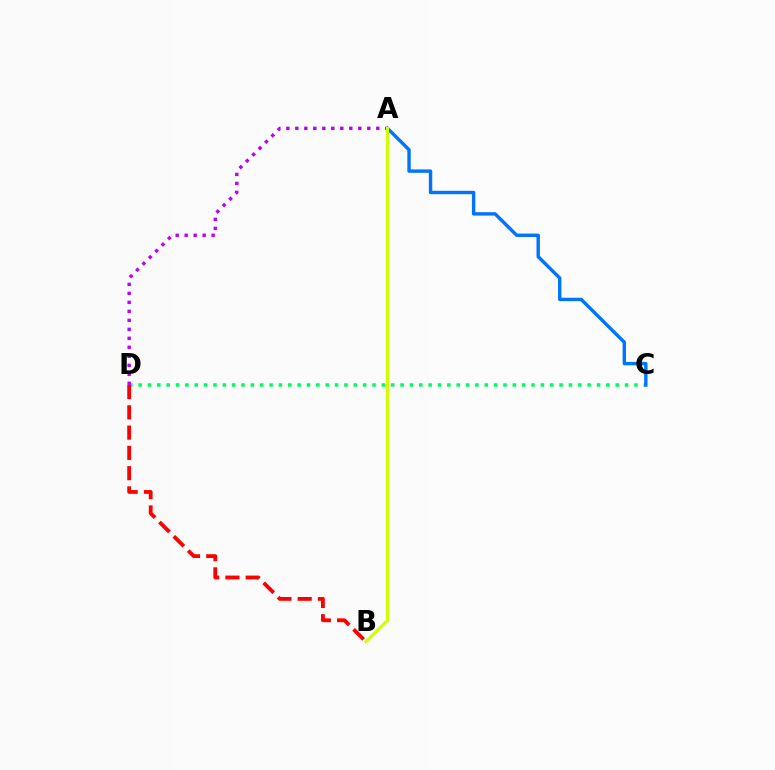{('C', 'D'): [{'color': '#00ff5c', 'line_style': 'dotted', 'thickness': 2.54}], ('A', 'C'): [{'color': '#0074ff', 'line_style': 'solid', 'thickness': 2.45}], ('A', 'D'): [{'color': '#b900ff', 'line_style': 'dotted', 'thickness': 2.44}], ('A', 'B'): [{'color': '#d1ff00', 'line_style': 'solid', 'thickness': 2.22}], ('B', 'D'): [{'color': '#ff0000', 'line_style': 'dashed', 'thickness': 2.75}]}